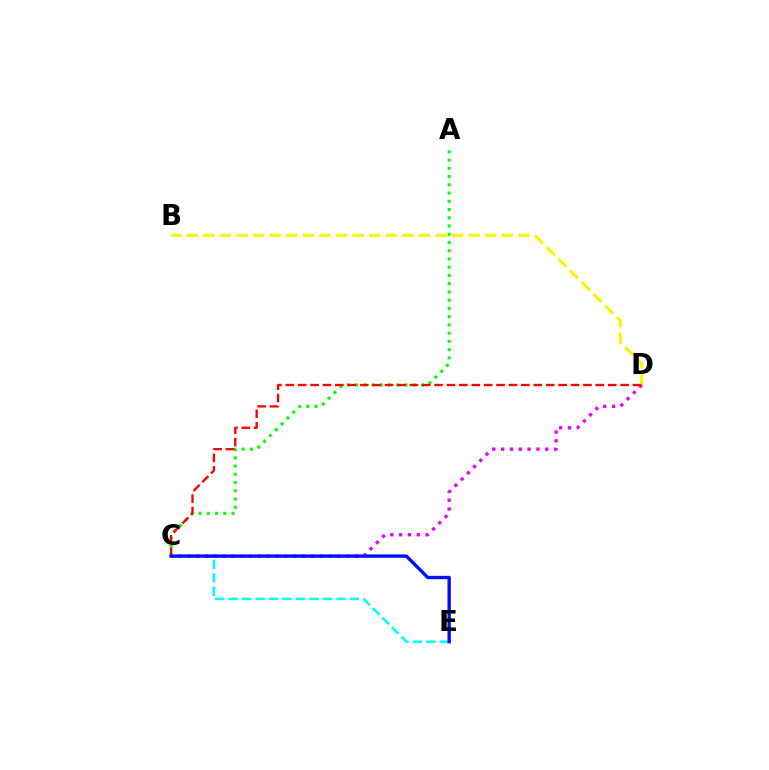{('A', 'C'): [{'color': '#08ff00', 'line_style': 'dotted', 'thickness': 2.24}], ('C', 'E'): [{'color': '#00fff6', 'line_style': 'dashed', 'thickness': 1.83}, {'color': '#0010ff', 'line_style': 'solid', 'thickness': 2.43}], ('B', 'D'): [{'color': '#fcf500', 'line_style': 'dashed', 'thickness': 2.25}], ('C', 'D'): [{'color': '#ee00ff', 'line_style': 'dotted', 'thickness': 2.4}, {'color': '#ff0000', 'line_style': 'dashed', 'thickness': 1.68}]}